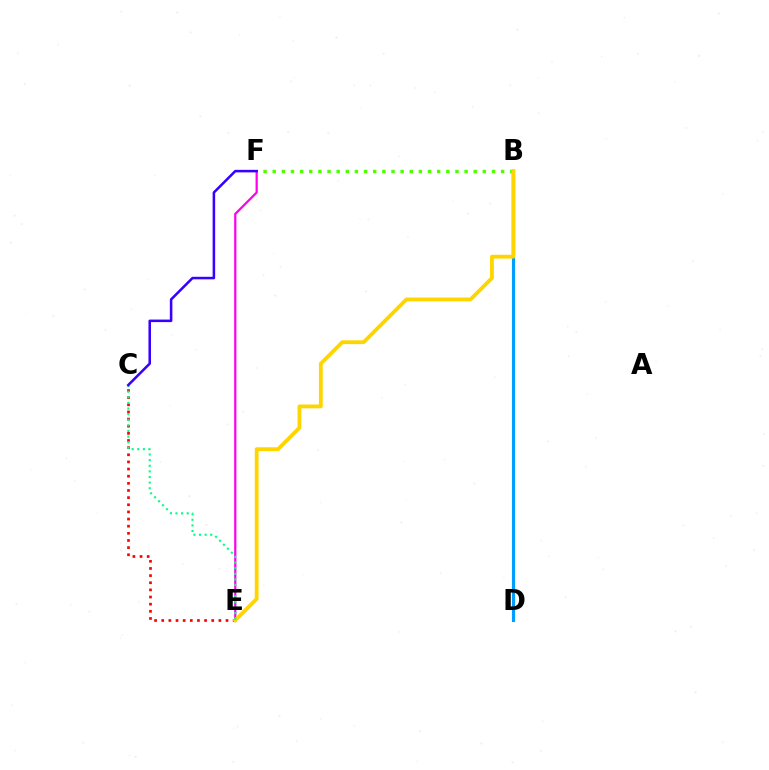{('B', 'D'): [{'color': '#009eff', 'line_style': 'solid', 'thickness': 2.27}], ('E', 'F'): [{'color': '#ff00ed', 'line_style': 'solid', 'thickness': 1.6}], ('C', 'E'): [{'color': '#ff0000', 'line_style': 'dotted', 'thickness': 1.94}, {'color': '#00ff86', 'line_style': 'dotted', 'thickness': 1.53}], ('B', 'F'): [{'color': '#4fff00', 'line_style': 'dotted', 'thickness': 2.48}], ('B', 'E'): [{'color': '#ffd500', 'line_style': 'solid', 'thickness': 2.75}], ('C', 'F'): [{'color': '#3700ff', 'line_style': 'solid', 'thickness': 1.83}]}